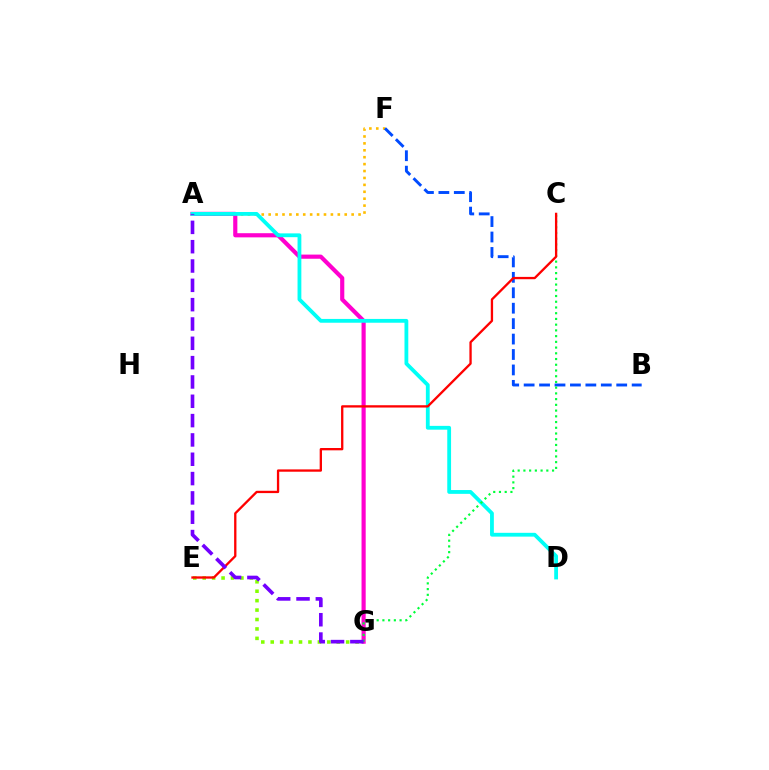{('A', 'F'): [{'color': '#ffbd00', 'line_style': 'dotted', 'thickness': 1.88}], ('A', 'G'): [{'color': '#ff00cf', 'line_style': 'solid', 'thickness': 2.99}, {'color': '#7200ff', 'line_style': 'dashed', 'thickness': 2.63}], ('A', 'D'): [{'color': '#00fff6', 'line_style': 'solid', 'thickness': 2.74}], ('B', 'F'): [{'color': '#004bff', 'line_style': 'dashed', 'thickness': 2.1}], ('E', 'G'): [{'color': '#84ff00', 'line_style': 'dotted', 'thickness': 2.56}], ('C', 'G'): [{'color': '#00ff39', 'line_style': 'dotted', 'thickness': 1.56}], ('C', 'E'): [{'color': '#ff0000', 'line_style': 'solid', 'thickness': 1.67}]}